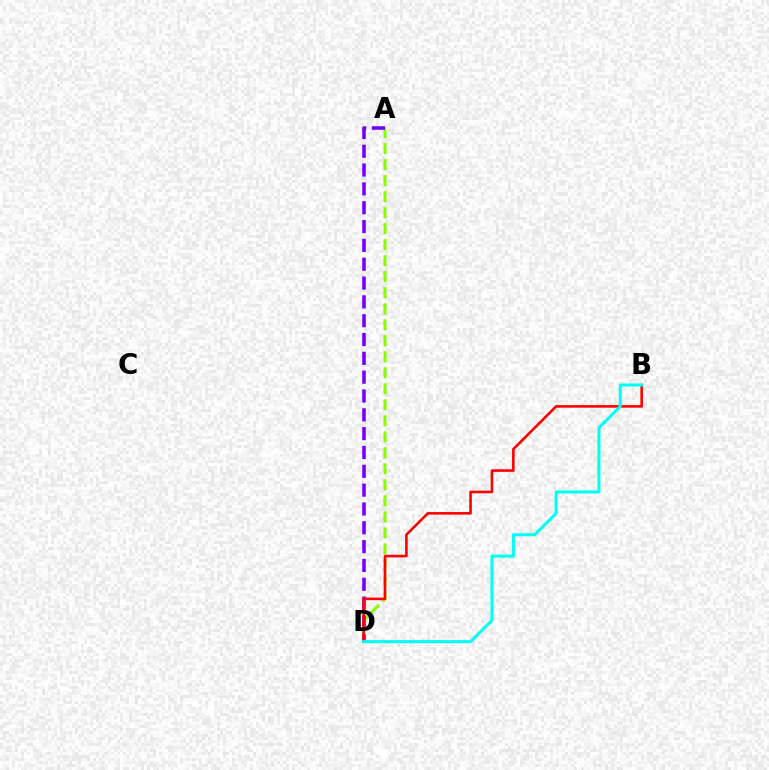{('A', 'D'): [{'color': '#84ff00', 'line_style': 'dashed', 'thickness': 2.17}, {'color': '#7200ff', 'line_style': 'dashed', 'thickness': 2.56}], ('B', 'D'): [{'color': '#ff0000', 'line_style': 'solid', 'thickness': 1.87}, {'color': '#00fff6', 'line_style': 'solid', 'thickness': 2.19}]}